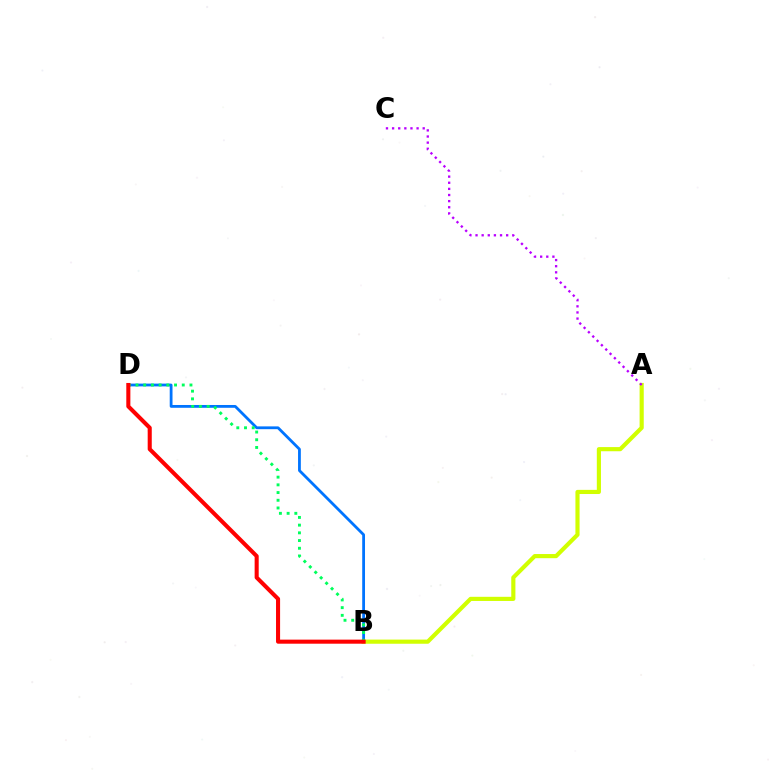{('B', 'D'): [{'color': '#0074ff', 'line_style': 'solid', 'thickness': 2.01}, {'color': '#00ff5c', 'line_style': 'dotted', 'thickness': 2.09}, {'color': '#ff0000', 'line_style': 'solid', 'thickness': 2.93}], ('A', 'B'): [{'color': '#d1ff00', 'line_style': 'solid', 'thickness': 2.99}], ('A', 'C'): [{'color': '#b900ff', 'line_style': 'dotted', 'thickness': 1.66}]}